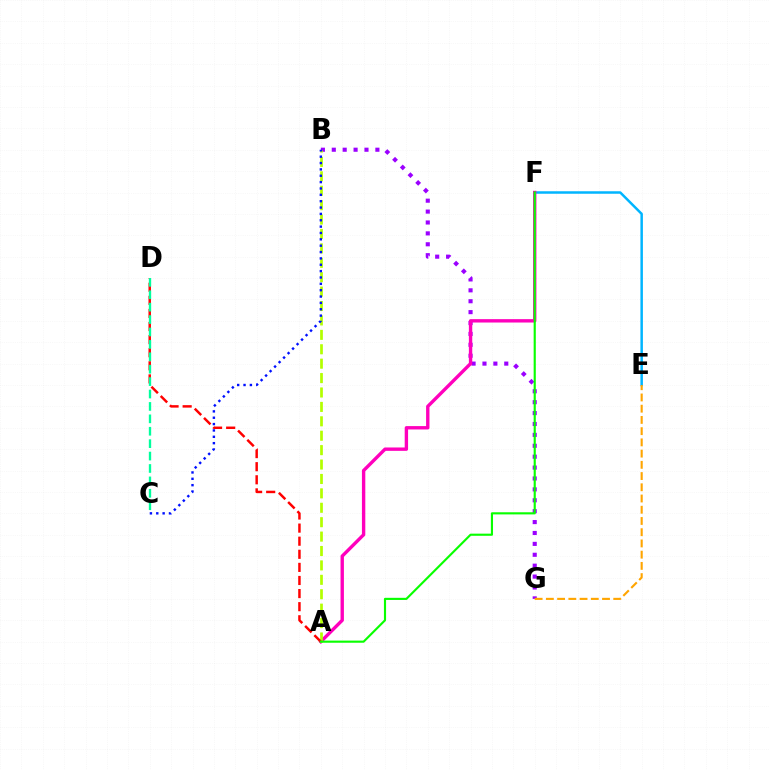{('E', 'F'): [{'color': '#00b5ff', 'line_style': 'solid', 'thickness': 1.79}], ('B', 'G'): [{'color': '#9b00ff', 'line_style': 'dotted', 'thickness': 2.96}], ('E', 'G'): [{'color': '#ffa500', 'line_style': 'dashed', 'thickness': 1.53}], ('A', 'F'): [{'color': '#ff00bd', 'line_style': 'solid', 'thickness': 2.43}, {'color': '#08ff00', 'line_style': 'solid', 'thickness': 1.54}], ('A', 'B'): [{'color': '#b3ff00', 'line_style': 'dashed', 'thickness': 1.96}], ('B', 'C'): [{'color': '#0010ff', 'line_style': 'dotted', 'thickness': 1.73}], ('A', 'D'): [{'color': '#ff0000', 'line_style': 'dashed', 'thickness': 1.78}], ('C', 'D'): [{'color': '#00ff9d', 'line_style': 'dashed', 'thickness': 1.69}]}